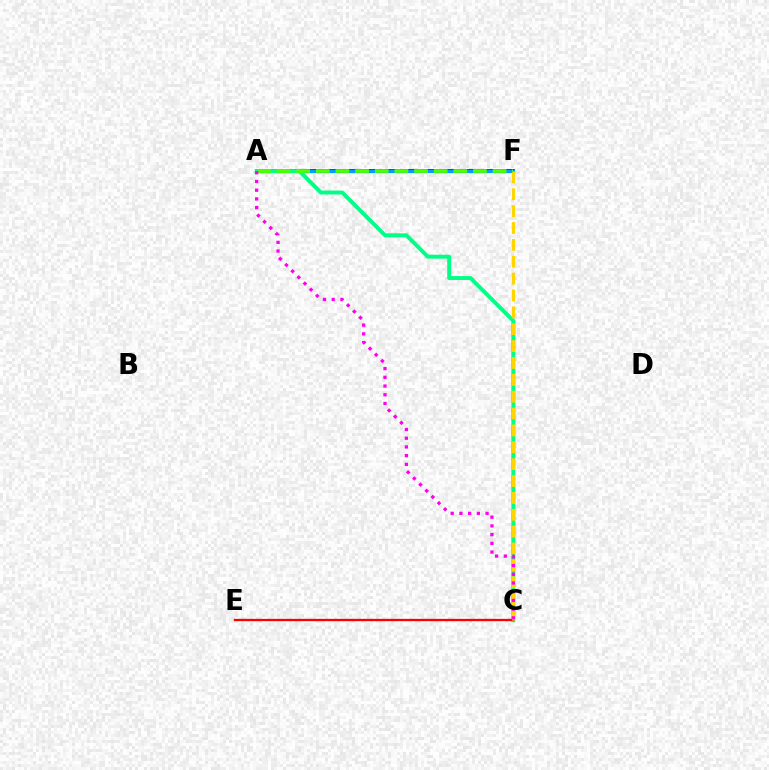{('A', 'F'): [{'color': '#3700ff', 'line_style': 'solid', 'thickness': 2.72}, {'color': '#009eff', 'line_style': 'solid', 'thickness': 2.31}, {'color': '#4fff00', 'line_style': 'dashed', 'thickness': 2.67}], ('A', 'C'): [{'color': '#00ff86', 'line_style': 'solid', 'thickness': 2.84}, {'color': '#ff00ed', 'line_style': 'dotted', 'thickness': 2.37}], ('C', 'E'): [{'color': '#ff0000', 'line_style': 'solid', 'thickness': 1.66}], ('C', 'F'): [{'color': '#ffd500', 'line_style': 'dashed', 'thickness': 2.29}]}